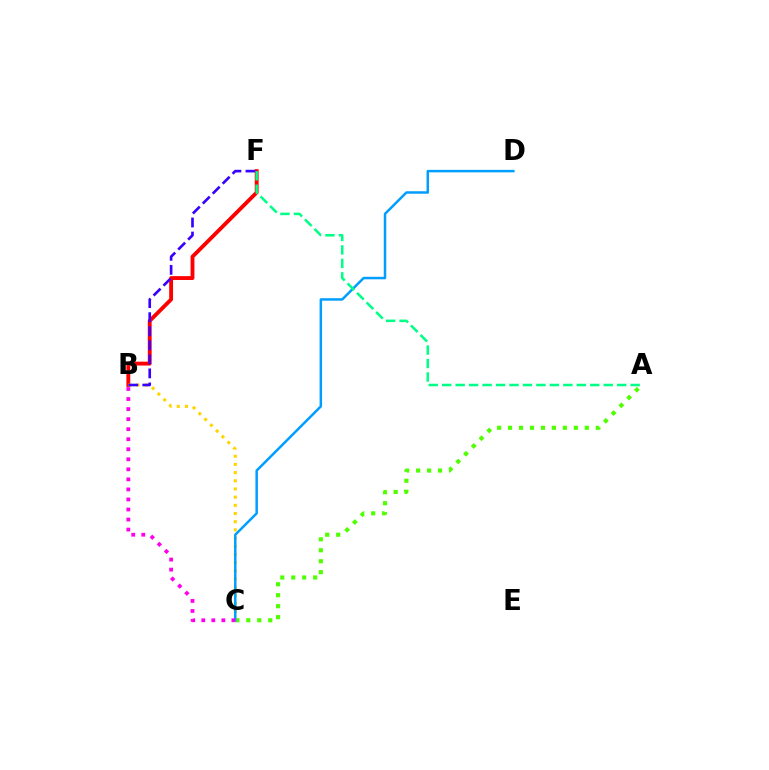{('A', 'C'): [{'color': '#4fff00', 'line_style': 'dotted', 'thickness': 2.98}], ('B', 'F'): [{'color': '#ff0000', 'line_style': 'solid', 'thickness': 2.77}, {'color': '#3700ff', 'line_style': 'dashed', 'thickness': 1.91}], ('B', 'C'): [{'color': '#ffd500', 'line_style': 'dotted', 'thickness': 2.22}, {'color': '#ff00ed', 'line_style': 'dotted', 'thickness': 2.73}], ('C', 'D'): [{'color': '#009eff', 'line_style': 'solid', 'thickness': 1.79}], ('A', 'F'): [{'color': '#00ff86', 'line_style': 'dashed', 'thickness': 1.83}]}